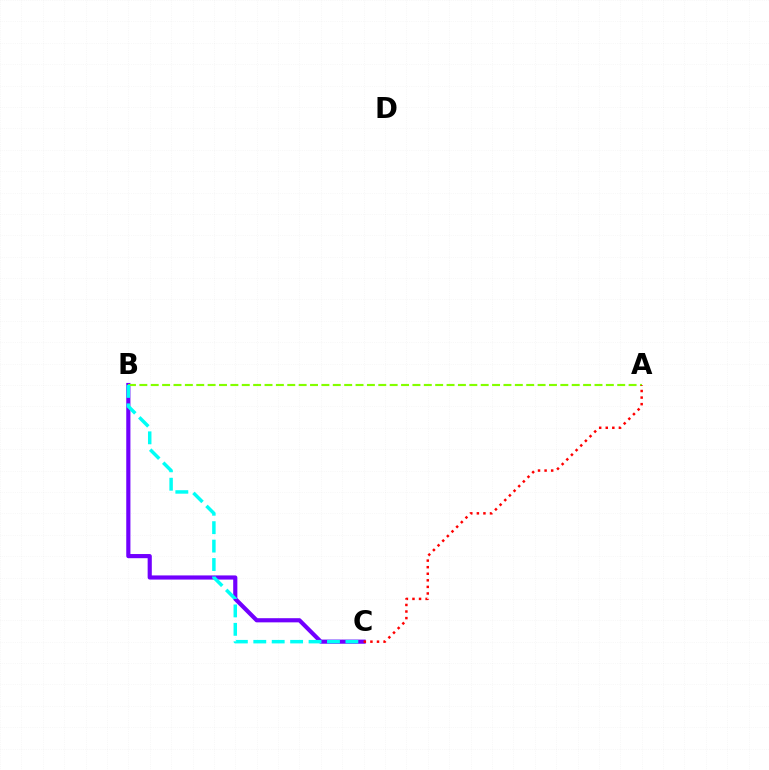{('B', 'C'): [{'color': '#7200ff', 'line_style': 'solid', 'thickness': 2.99}, {'color': '#00fff6', 'line_style': 'dashed', 'thickness': 2.5}], ('A', 'B'): [{'color': '#84ff00', 'line_style': 'dashed', 'thickness': 1.55}], ('A', 'C'): [{'color': '#ff0000', 'line_style': 'dotted', 'thickness': 1.79}]}